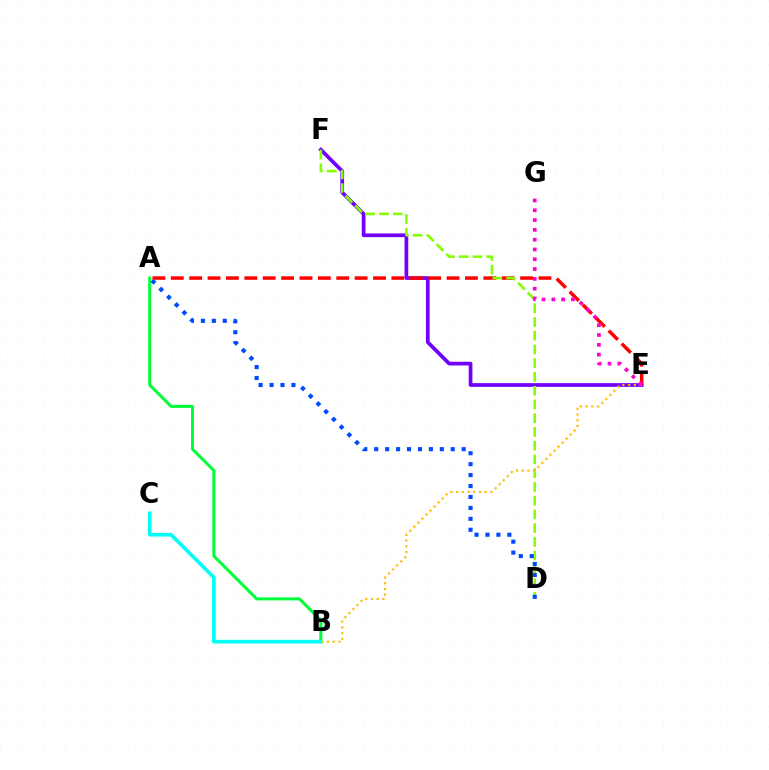{('A', 'B'): [{'color': '#00ff39', 'line_style': 'solid', 'thickness': 2.17}], ('E', 'F'): [{'color': '#7200ff', 'line_style': 'solid', 'thickness': 2.68}], ('A', 'E'): [{'color': '#ff0000', 'line_style': 'dashed', 'thickness': 2.5}], ('D', 'F'): [{'color': '#84ff00', 'line_style': 'dashed', 'thickness': 1.87}], ('B', 'C'): [{'color': '#00fff6', 'line_style': 'solid', 'thickness': 2.65}], ('B', 'E'): [{'color': '#ffbd00', 'line_style': 'dotted', 'thickness': 1.55}], ('E', 'G'): [{'color': '#ff00cf', 'line_style': 'dotted', 'thickness': 2.66}], ('A', 'D'): [{'color': '#004bff', 'line_style': 'dotted', 'thickness': 2.97}]}